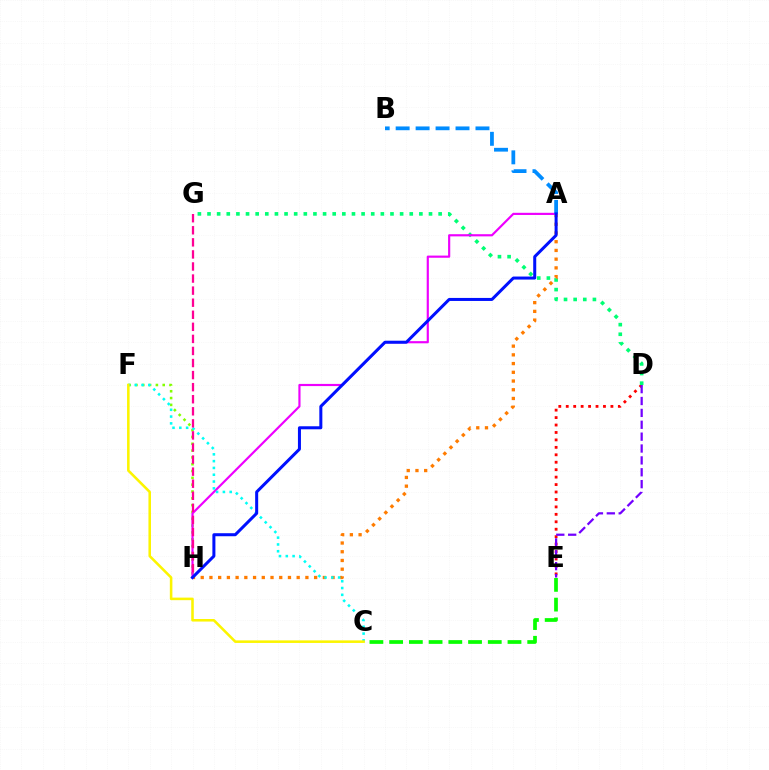{('D', 'E'): [{'color': '#ff0000', 'line_style': 'dotted', 'thickness': 2.02}, {'color': '#7200ff', 'line_style': 'dashed', 'thickness': 1.61}], ('F', 'H'): [{'color': '#84ff00', 'line_style': 'dotted', 'thickness': 1.85}], ('D', 'G'): [{'color': '#00ff74', 'line_style': 'dotted', 'thickness': 2.62}], ('A', 'H'): [{'color': '#ff7c00', 'line_style': 'dotted', 'thickness': 2.37}, {'color': '#ee00ff', 'line_style': 'solid', 'thickness': 1.56}, {'color': '#0010ff', 'line_style': 'solid', 'thickness': 2.18}], ('C', 'F'): [{'color': '#00fff6', 'line_style': 'dotted', 'thickness': 1.85}, {'color': '#fcf500', 'line_style': 'solid', 'thickness': 1.84}], ('A', 'B'): [{'color': '#008cff', 'line_style': 'dashed', 'thickness': 2.71}], ('G', 'H'): [{'color': '#ff0094', 'line_style': 'dashed', 'thickness': 1.64}], ('C', 'E'): [{'color': '#08ff00', 'line_style': 'dashed', 'thickness': 2.68}]}